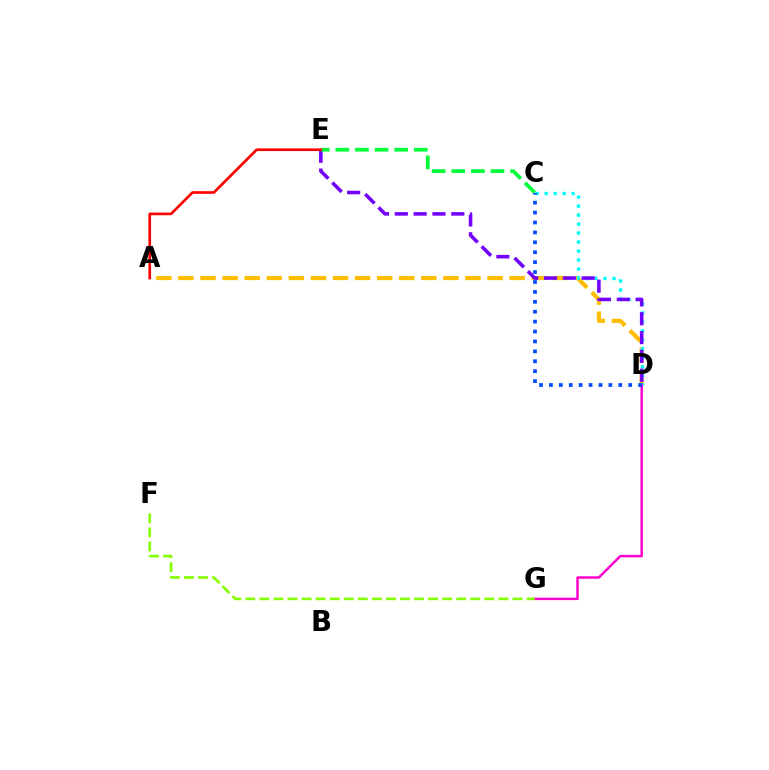{('A', 'D'): [{'color': '#ffbd00', 'line_style': 'dashed', 'thickness': 3.0}], ('C', 'D'): [{'color': '#00fff6', 'line_style': 'dotted', 'thickness': 2.44}, {'color': '#004bff', 'line_style': 'dotted', 'thickness': 2.69}], ('D', 'E'): [{'color': '#7200ff', 'line_style': 'dashed', 'thickness': 2.56}], ('C', 'E'): [{'color': '#00ff39', 'line_style': 'dashed', 'thickness': 2.67}], ('D', 'G'): [{'color': '#ff00cf', 'line_style': 'solid', 'thickness': 1.76}], ('A', 'E'): [{'color': '#ff0000', 'line_style': 'solid', 'thickness': 1.91}], ('F', 'G'): [{'color': '#84ff00', 'line_style': 'dashed', 'thickness': 1.91}]}